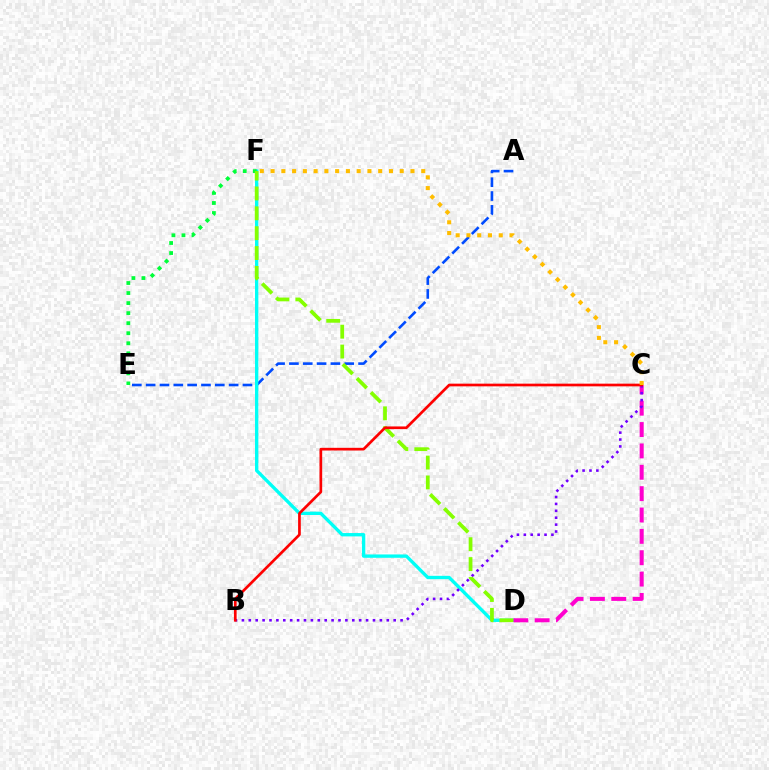{('A', 'E'): [{'color': '#004bff', 'line_style': 'dashed', 'thickness': 1.88}], ('D', 'F'): [{'color': '#00fff6', 'line_style': 'solid', 'thickness': 2.4}, {'color': '#84ff00', 'line_style': 'dashed', 'thickness': 2.7}], ('E', 'F'): [{'color': '#00ff39', 'line_style': 'dotted', 'thickness': 2.73}], ('C', 'D'): [{'color': '#ff00cf', 'line_style': 'dashed', 'thickness': 2.9}], ('B', 'C'): [{'color': '#7200ff', 'line_style': 'dotted', 'thickness': 1.87}, {'color': '#ff0000', 'line_style': 'solid', 'thickness': 1.94}], ('C', 'F'): [{'color': '#ffbd00', 'line_style': 'dotted', 'thickness': 2.92}]}